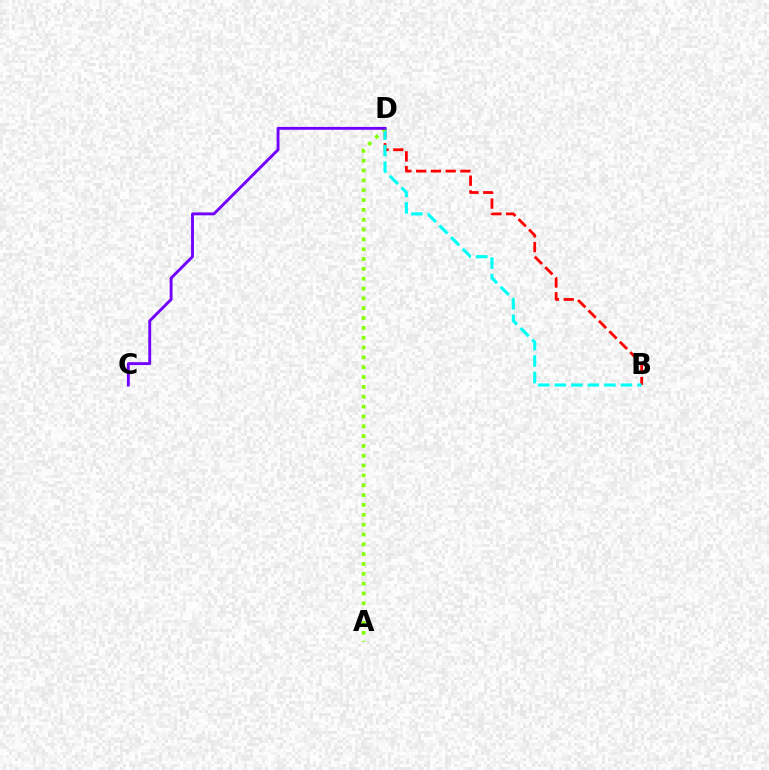{('B', 'D'): [{'color': '#ff0000', 'line_style': 'dashed', 'thickness': 2.0}, {'color': '#00fff6', 'line_style': 'dashed', 'thickness': 2.24}], ('A', 'D'): [{'color': '#84ff00', 'line_style': 'dotted', 'thickness': 2.67}], ('C', 'D'): [{'color': '#7200ff', 'line_style': 'solid', 'thickness': 2.07}]}